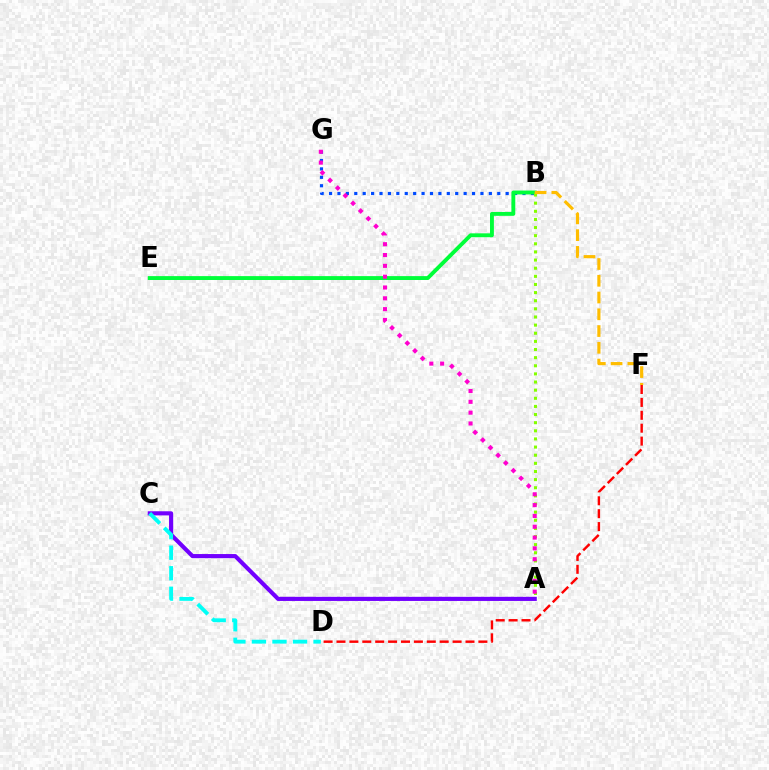{('A', 'C'): [{'color': '#7200ff', 'line_style': 'solid', 'thickness': 2.97}], ('C', 'D'): [{'color': '#00fff6', 'line_style': 'dashed', 'thickness': 2.79}], ('B', 'G'): [{'color': '#004bff', 'line_style': 'dotted', 'thickness': 2.29}], ('B', 'E'): [{'color': '#00ff39', 'line_style': 'solid', 'thickness': 2.8}], ('D', 'F'): [{'color': '#ff0000', 'line_style': 'dashed', 'thickness': 1.75}], ('A', 'B'): [{'color': '#84ff00', 'line_style': 'dotted', 'thickness': 2.21}], ('B', 'F'): [{'color': '#ffbd00', 'line_style': 'dashed', 'thickness': 2.28}], ('A', 'G'): [{'color': '#ff00cf', 'line_style': 'dotted', 'thickness': 2.94}]}